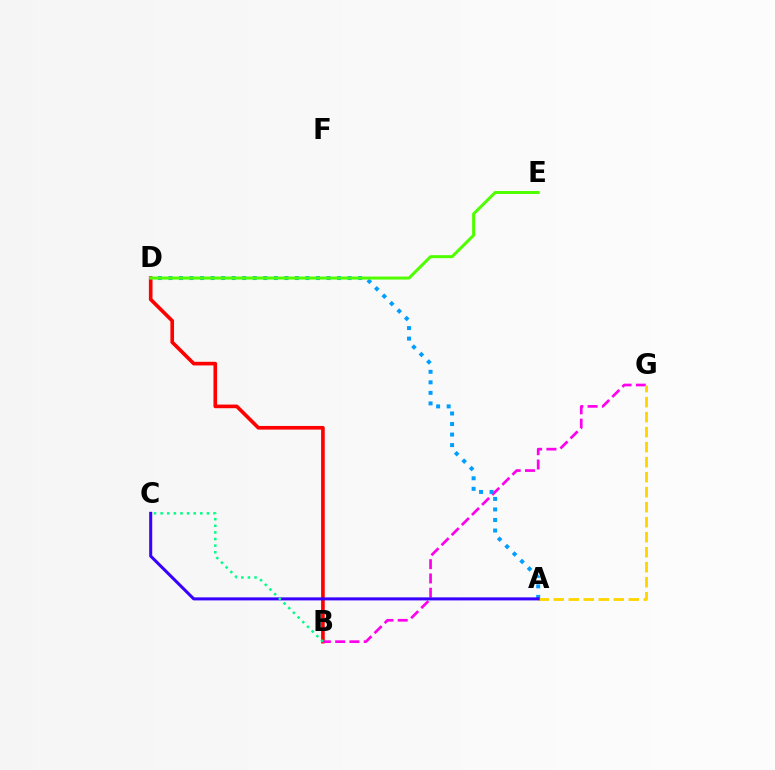{('B', 'D'): [{'color': '#ff0000', 'line_style': 'solid', 'thickness': 2.62}], ('B', 'G'): [{'color': '#ff00ed', 'line_style': 'dashed', 'thickness': 1.94}], ('A', 'D'): [{'color': '#009eff', 'line_style': 'dotted', 'thickness': 2.86}], ('A', 'G'): [{'color': '#ffd500', 'line_style': 'dashed', 'thickness': 2.04}], ('D', 'E'): [{'color': '#4fff00', 'line_style': 'solid', 'thickness': 2.17}], ('A', 'C'): [{'color': '#3700ff', 'line_style': 'solid', 'thickness': 2.18}], ('B', 'C'): [{'color': '#00ff86', 'line_style': 'dotted', 'thickness': 1.8}]}